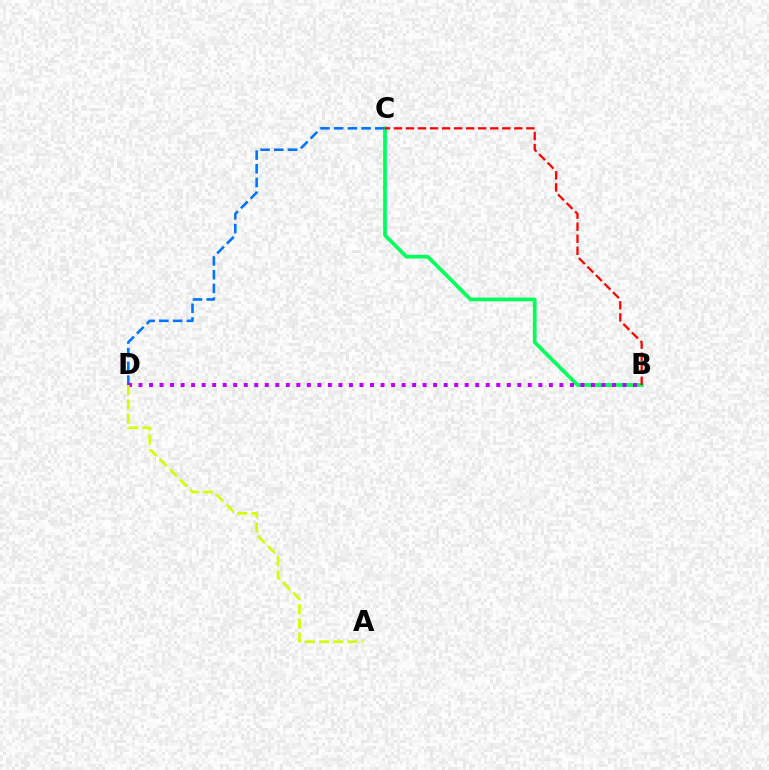{('B', 'C'): [{'color': '#00ff5c', 'line_style': 'solid', 'thickness': 2.69}, {'color': '#ff0000', 'line_style': 'dashed', 'thickness': 1.64}], ('C', 'D'): [{'color': '#0074ff', 'line_style': 'dashed', 'thickness': 1.87}], ('B', 'D'): [{'color': '#b900ff', 'line_style': 'dotted', 'thickness': 2.86}], ('A', 'D'): [{'color': '#d1ff00', 'line_style': 'dashed', 'thickness': 1.94}]}